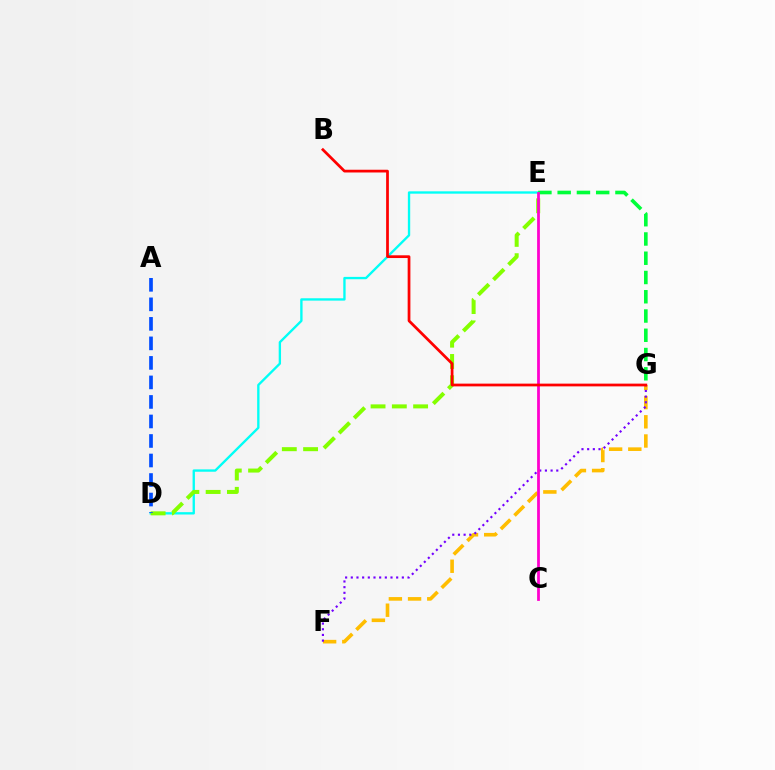{('F', 'G'): [{'color': '#ffbd00', 'line_style': 'dashed', 'thickness': 2.61}, {'color': '#7200ff', 'line_style': 'dotted', 'thickness': 1.54}], ('D', 'E'): [{'color': '#00fff6', 'line_style': 'solid', 'thickness': 1.69}, {'color': '#84ff00', 'line_style': 'dashed', 'thickness': 2.89}], ('E', 'G'): [{'color': '#00ff39', 'line_style': 'dashed', 'thickness': 2.62}], ('C', 'E'): [{'color': '#ff00cf', 'line_style': 'solid', 'thickness': 1.99}], ('B', 'G'): [{'color': '#ff0000', 'line_style': 'solid', 'thickness': 1.97}], ('A', 'D'): [{'color': '#004bff', 'line_style': 'dashed', 'thickness': 2.65}]}